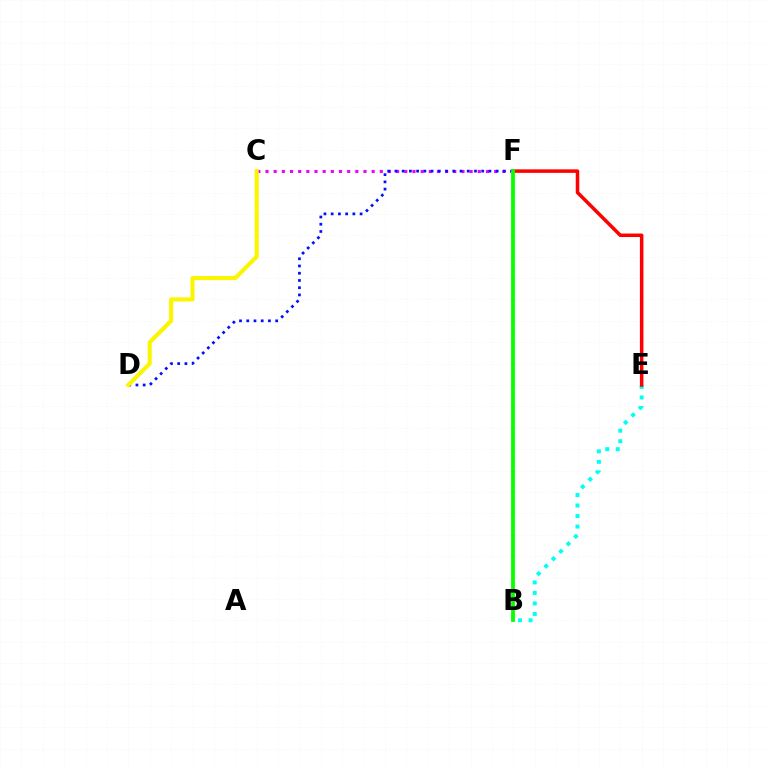{('B', 'E'): [{'color': '#00fff6', 'line_style': 'dotted', 'thickness': 2.86}], ('C', 'F'): [{'color': '#ee00ff', 'line_style': 'dotted', 'thickness': 2.22}], ('E', 'F'): [{'color': '#ff0000', 'line_style': 'solid', 'thickness': 2.53}], ('D', 'F'): [{'color': '#0010ff', 'line_style': 'dotted', 'thickness': 1.96}], ('B', 'F'): [{'color': '#08ff00', 'line_style': 'solid', 'thickness': 2.76}], ('C', 'D'): [{'color': '#fcf500', 'line_style': 'solid', 'thickness': 2.95}]}